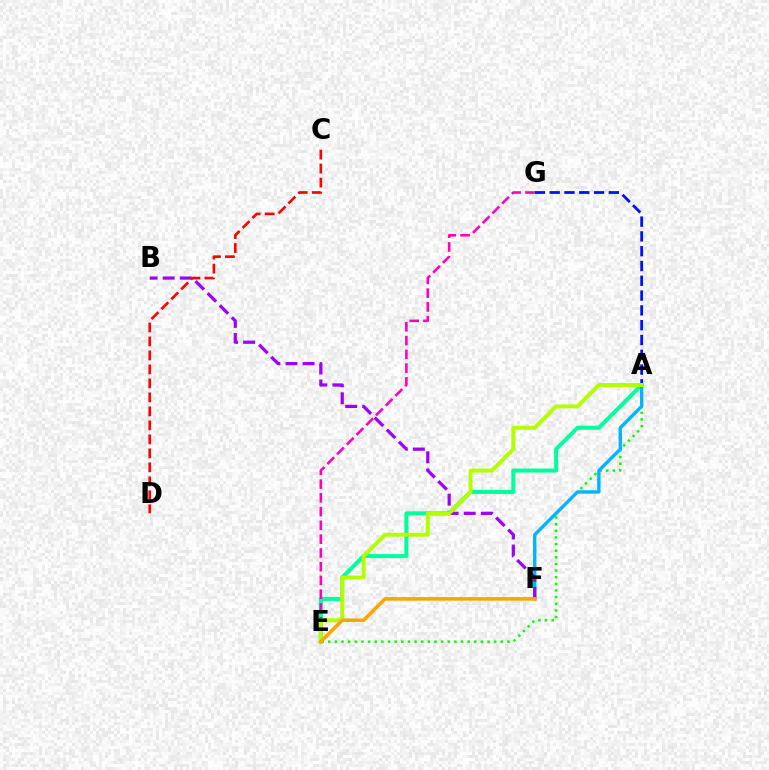{('A', 'E'): [{'color': '#00ff9d', 'line_style': 'solid', 'thickness': 2.9}, {'color': '#08ff00', 'line_style': 'dotted', 'thickness': 1.8}, {'color': '#b3ff00', 'line_style': 'solid', 'thickness': 2.84}], ('A', 'F'): [{'color': '#00b5ff', 'line_style': 'solid', 'thickness': 2.44}], ('B', 'F'): [{'color': '#9b00ff', 'line_style': 'dashed', 'thickness': 2.32}], ('A', 'G'): [{'color': '#0010ff', 'line_style': 'dashed', 'thickness': 2.01}], ('C', 'D'): [{'color': '#ff0000', 'line_style': 'dashed', 'thickness': 1.9}], ('E', 'G'): [{'color': '#ff00bd', 'line_style': 'dashed', 'thickness': 1.87}], ('E', 'F'): [{'color': '#ffa500', 'line_style': 'solid', 'thickness': 2.58}]}